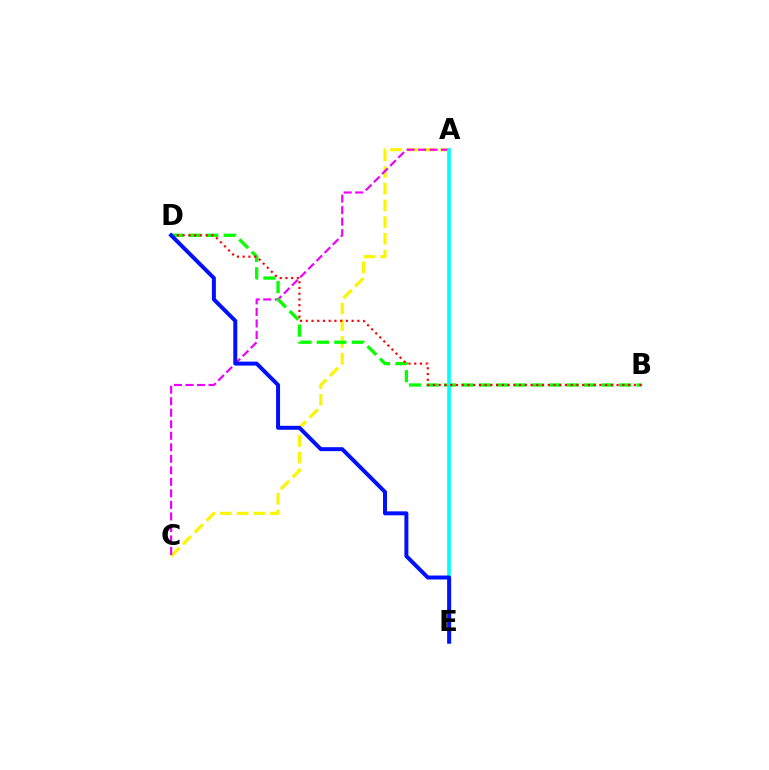{('A', 'C'): [{'color': '#fcf500', 'line_style': 'dashed', 'thickness': 2.27}, {'color': '#ee00ff', 'line_style': 'dashed', 'thickness': 1.57}], ('B', 'D'): [{'color': '#08ff00', 'line_style': 'dashed', 'thickness': 2.38}, {'color': '#ff0000', 'line_style': 'dotted', 'thickness': 1.56}], ('A', 'E'): [{'color': '#00fff6', 'line_style': 'solid', 'thickness': 2.6}], ('D', 'E'): [{'color': '#0010ff', 'line_style': 'solid', 'thickness': 2.85}]}